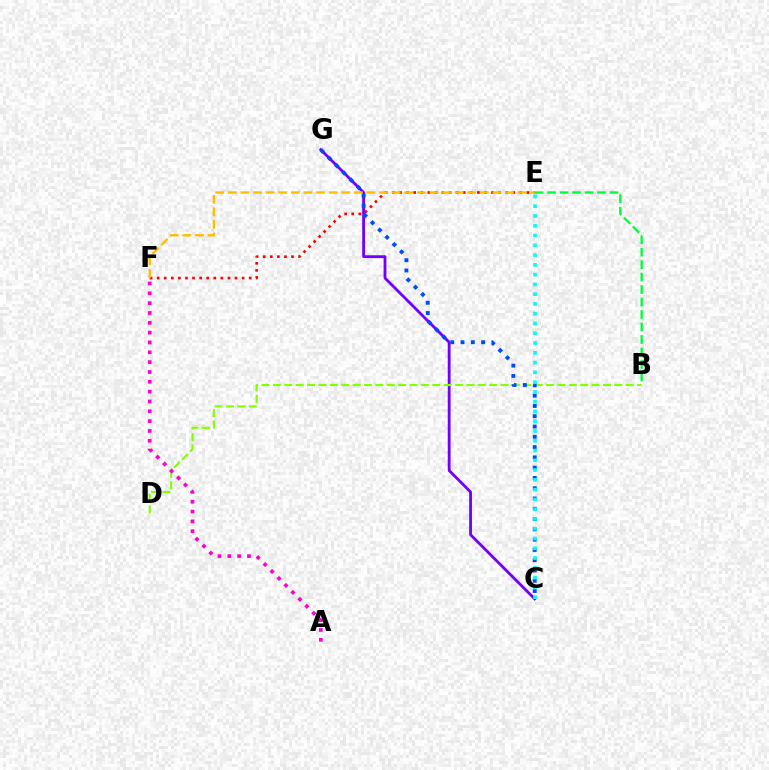{('C', 'G'): [{'color': '#7200ff', 'line_style': 'solid', 'thickness': 2.03}, {'color': '#004bff', 'line_style': 'dotted', 'thickness': 2.79}], ('B', 'D'): [{'color': '#84ff00', 'line_style': 'dashed', 'thickness': 1.55}], ('A', 'F'): [{'color': '#ff00cf', 'line_style': 'dotted', 'thickness': 2.67}], ('E', 'F'): [{'color': '#ff0000', 'line_style': 'dotted', 'thickness': 1.92}, {'color': '#ffbd00', 'line_style': 'dashed', 'thickness': 1.71}], ('C', 'E'): [{'color': '#00fff6', 'line_style': 'dotted', 'thickness': 2.66}], ('B', 'E'): [{'color': '#00ff39', 'line_style': 'dashed', 'thickness': 1.69}]}